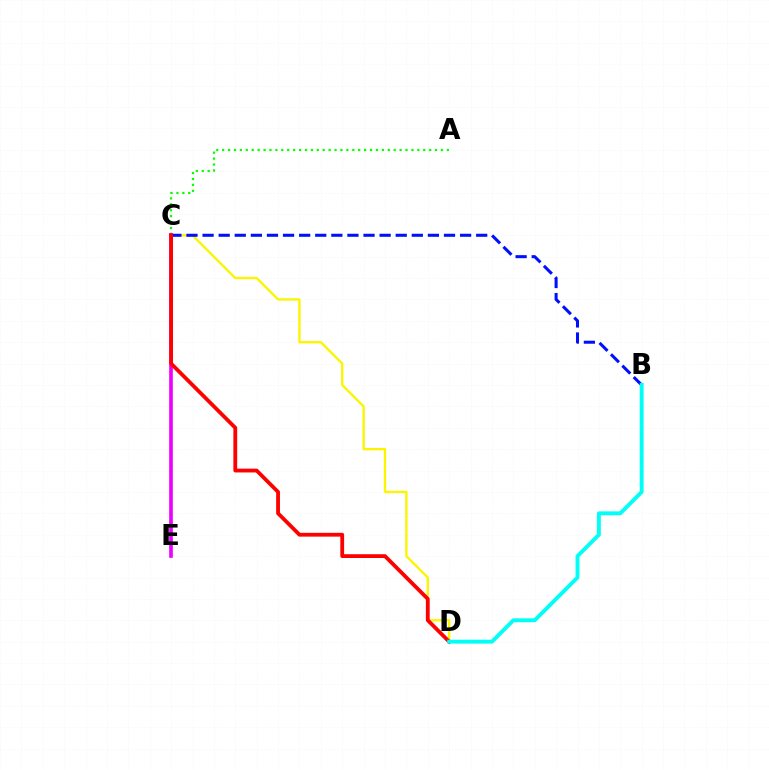{('C', 'D'): [{'color': '#fcf500', 'line_style': 'solid', 'thickness': 1.69}, {'color': '#ff0000', 'line_style': 'solid', 'thickness': 2.74}], ('A', 'C'): [{'color': '#08ff00', 'line_style': 'dotted', 'thickness': 1.61}], ('C', 'E'): [{'color': '#ee00ff', 'line_style': 'solid', 'thickness': 2.63}], ('B', 'C'): [{'color': '#0010ff', 'line_style': 'dashed', 'thickness': 2.19}], ('B', 'D'): [{'color': '#00fff6', 'line_style': 'solid', 'thickness': 2.81}]}